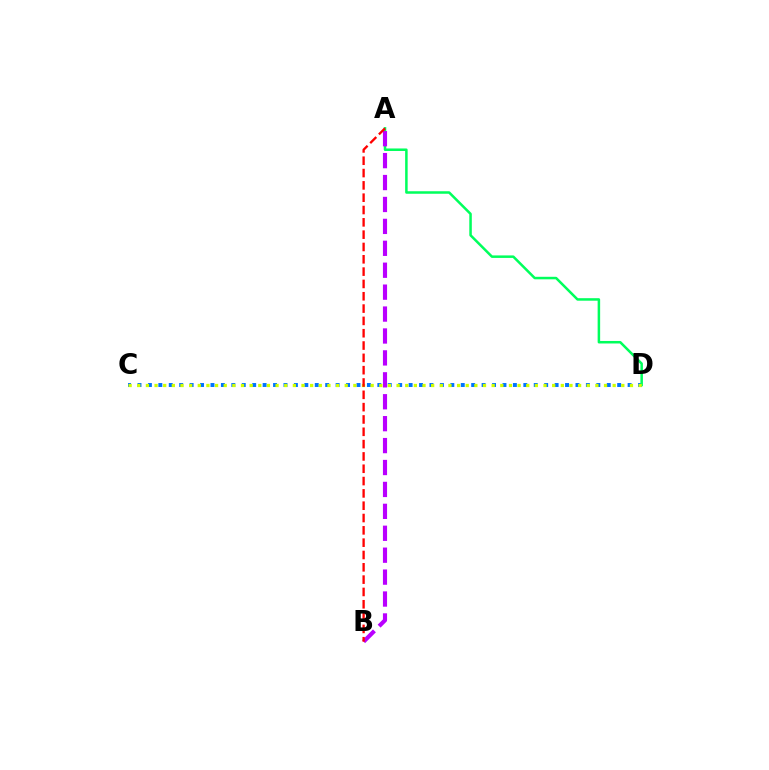{('C', 'D'): [{'color': '#0074ff', 'line_style': 'dotted', 'thickness': 2.83}, {'color': '#d1ff00', 'line_style': 'dotted', 'thickness': 2.35}], ('A', 'D'): [{'color': '#00ff5c', 'line_style': 'solid', 'thickness': 1.81}], ('A', 'B'): [{'color': '#b900ff', 'line_style': 'dashed', 'thickness': 2.98}, {'color': '#ff0000', 'line_style': 'dashed', 'thickness': 1.67}]}